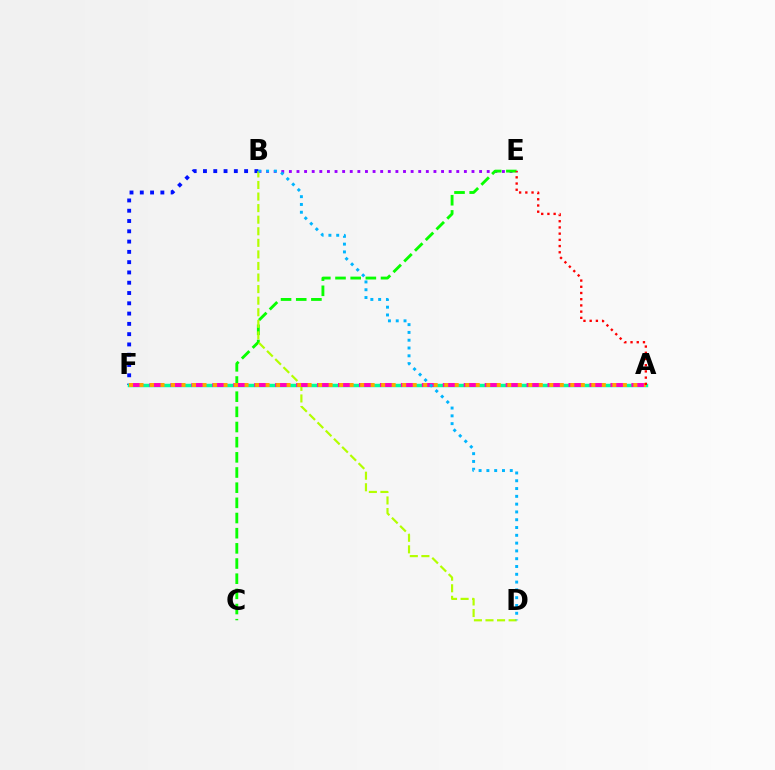{('B', 'E'): [{'color': '#9b00ff', 'line_style': 'dotted', 'thickness': 2.07}], ('B', 'F'): [{'color': '#0010ff', 'line_style': 'dotted', 'thickness': 2.79}], ('A', 'F'): [{'color': '#00ff9d', 'line_style': 'solid', 'thickness': 2.49}, {'color': '#ff00bd', 'line_style': 'dashed', 'thickness': 2.85}, {'color': '#ffa500', 'line_style': 'dotted', 'thickness': 2.85}], ('C', 'E'): [{'color': '#08ff00', 'line_style': 'dashed', 'thickness': 2.06}], ('B', 'D'): [{'color': '#b3ff00', 'line_style': 'dashed', 'thickness': 1.57}, {'color': '#00b5ff', 'line_style': 'dotted', 'thickness': 2.12}], ('A', 'E'): [{'color': '#ff0000', 'line_style': 'dotted', 'thickness': 1.69}]}